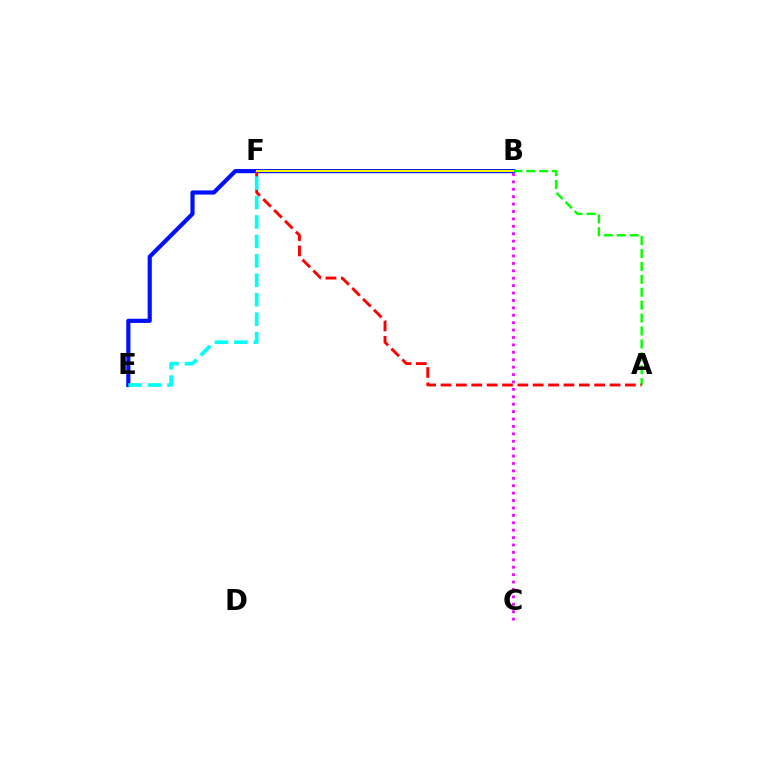{('B', 'E'): [{'color': '#0010ff', 'line_style': 'solid', 'thickness': 3.0}], ('A', 'B'): [{'color': '#08ff00', 'line_style': 'dashed', 'thickness': 1.75}], ('B', 'C'): [{'color': '#ee00ff', 'line_style': 'dotted', 'thickness': 2.01}], ('A', 'F'): [{'color': '#ff0000', 'line_style': 'dashed', 'thickness': 2.09}], ('B', 'F'): [{'color': '#fcf500', 'line_style': 'solid', 'thickness': 1.51}], ('E', 'F'): [{'color': '#00fff6', 'line_style': 'dashed', 'thickness': 2.64}]}